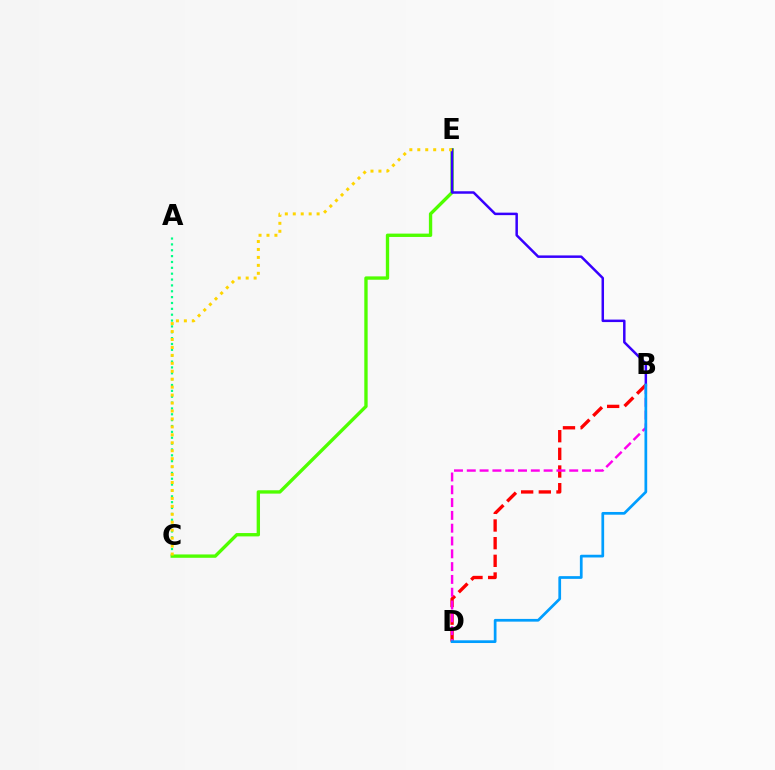{('A', 'C'): [{'color': '#00ff86', 'line_style': 'dotted', 'thickness': 1.59}], ('C', 'E'): [{'color': '#4fff00', 'line_style': 'solid', 'thickness': 2.41}, {'color': '#ffd500', 'line_style': 'dotted', 'thickness': 2.16}], ('B', 'E'): [{'color': '#3700ff', 'line_style': 'solid', 'thickness': 1.79}], ('B', 'D'): [{'color': '#ff0000', 'line_style': 'dashed', 'thickness': 2.4}, {'color': '#ff00ed', 'line_style': 'dashed', 'thickness': 1.74}, {'color': '#009eff', 'line_style': 'solid', 'thickness': 1.96}]}